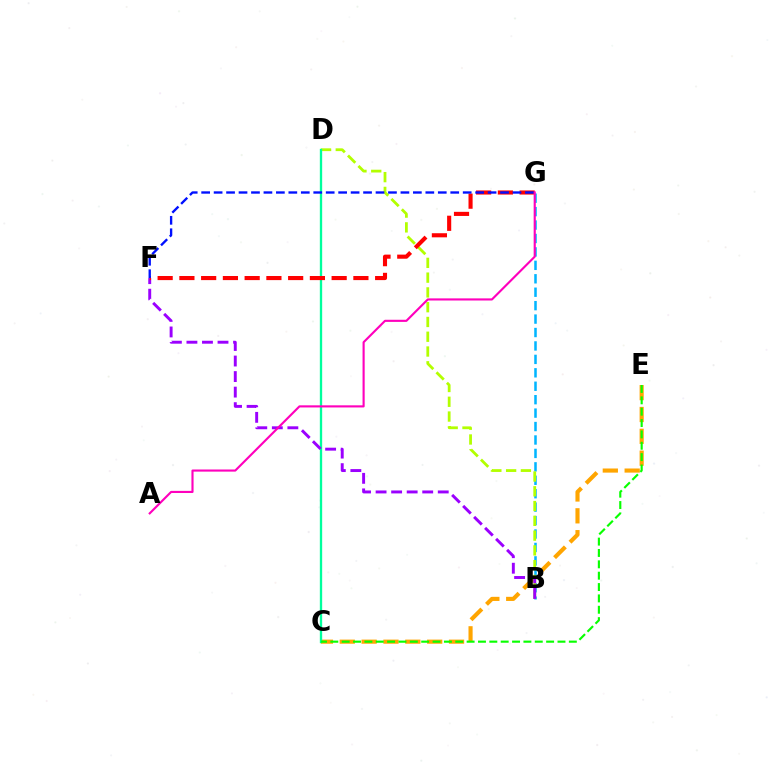{('C', 'E'): [{'color': '#ffa500', 'line_style': 'dashed', 'thickness': 2.97}, {'color': '#08ff00', 'line_style': 'dashed', 'thickness': 1.54}], ('B', 'G'): [{'color': '#00b5ff', 'line_style': 'dashed', 'thickness': 1.82}], ('B', 'D'): [{'color': '#b3ff00', 'line_style': 'dashed', 'thickness': 2.01}], ('C', 'D'): [{'color': '#00ff9d', 'line_style': 'solid', 'thickness': 1.67}], ('B', 'F'): [{'color': '#9b00ff', 'line_style': 'dashed', 'thickness': 2.11}], ('F', 'G'): [{'color': '#ff0000', 'line_style': 'dashed', 'thickness': 2.95}, {'color': '#0010ff', 'line_style': 'dashed', 'thickness': 1.69}], ('A', 'G'): [{'color': '#ff00bd', 'line_style': 'solid', 'thickness': 1.53}]}